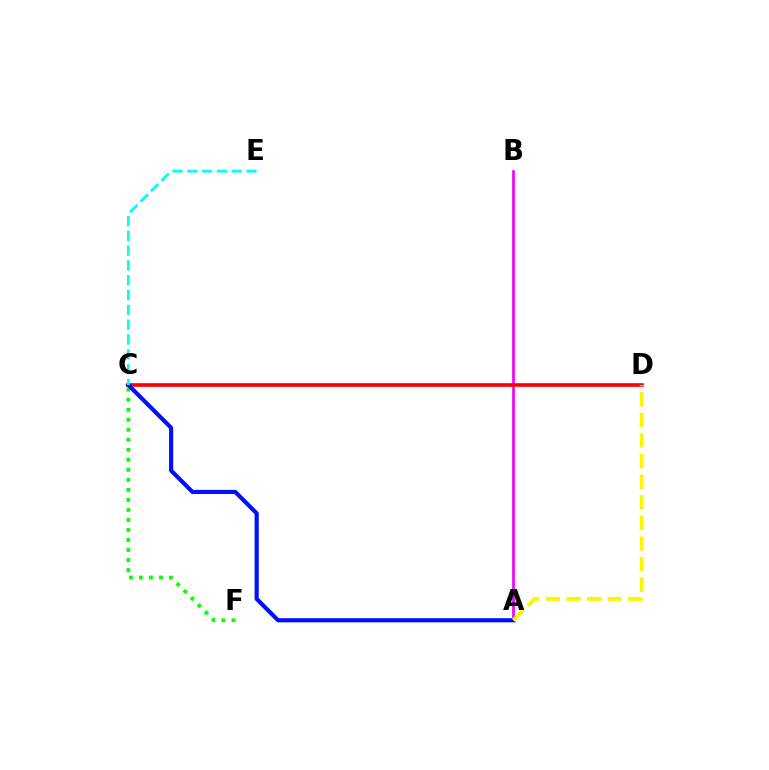{('A', 'B'): [{'color': '#ee00ff', 'line_style': 'solid', 'thickness': 1.93}], ('C', 'F'): [{'color': '#08ff00', 'line_style': 'dotted', 'thickness': 2.72}], ('C', 'D'): [{'color': '#ff0000', 'line_style': 'solid', 'thickness': 2.62}], ('A', 'C'): [{'color': '#0010ff', 'line_style': 'solid', 'thickness': 2.98}], ('C', 'E'): [{'color': '#00fff6', 'line_style': 'dashed', 'thickness': 2.01}], ('A', 'D'): [{'color': '#fcf500', 'line_style': 'dashed', 'thickness': 2.8}]}